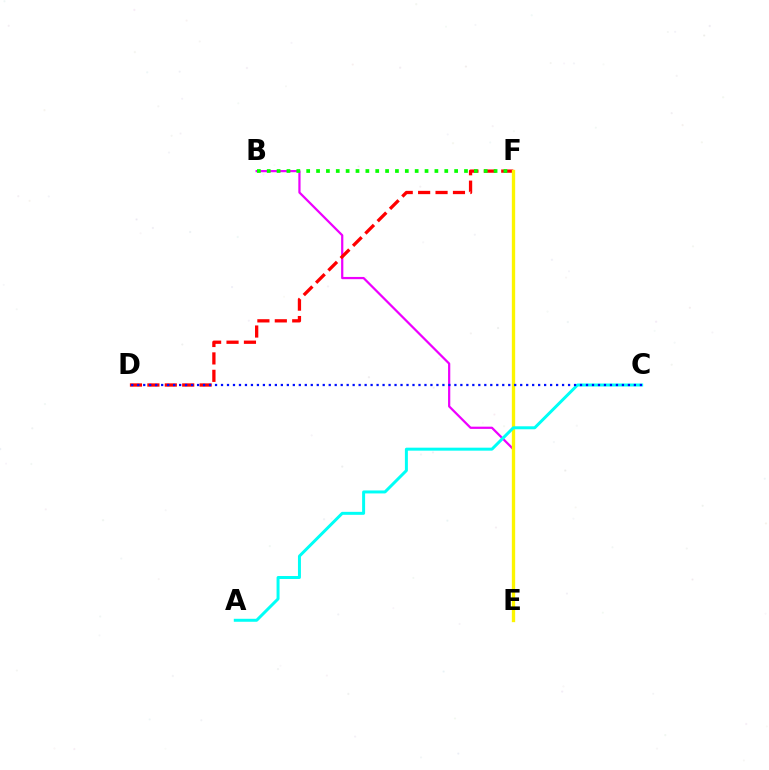{('B', 'E'): [{'color': '#ee00ff', 'line_style': 'solid', 'thickness': 1.6}], ('D', 'F'): [{'color': '#ff0000', 'line_style': 'dashed', 'thickness': 2.37}], ('E', 'F'): [{'color': '#fcf500', 'line_style': 'solid', 'thickness': 2.4}], ('A', 'C'): [{'color': '#00fff6', 'line_style': 'solid', 'thickness': 2.14}], ('C', 'D'): [{'color': '#0010ff', 'line_style': 'dotted', 'thickness': 1.63}], ('B', 'F'): [{'color': '#08ff00', 'line_style': 'dotted', 'thickness': 2.68}]}